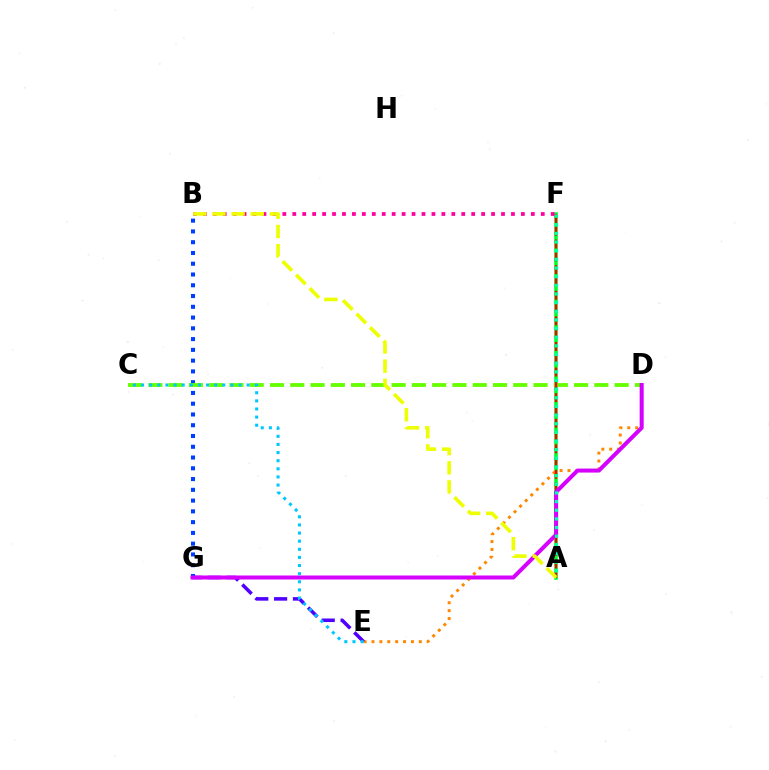{('A', 'F'): [{'color': '#00ff27', 'line_style': 'solid', 'thickness': 2.6}, {'color': '#ff0000', 'line_style': 'dashed', 'thickness': 1.74}, {'color': '#00ffaf', 'line_style': 'dotted', 'thickness': 2.35}], ('B', 'G'): [{'color': '#003fff', 'line_style': 'dotted', 'thickness': 2.93}], ('D', 'E'): [{'color': '#ff8800', 'line_style': 'dotted', 'thickness': 2.14}], ('C', 'D'): [{'color': '#66ff00', 'line_style': 'dashed', 'thickness': 2.75}], ('B', 'F'): [{'color': '#ff00a0', 'line_style': 'dotted', 'thickness': 2.7}], ('E', 'G'): [{'color': '#4f00ff', 'line_style': 'dashed', 'thickness': 2.56}], ('D', 'G'): [{'color': '#d600ff', 'line_style': 'solid', 'thickness': 2.89}], ('A', 'B'): [{'color': '#eeff00', 'line_style': 'dashed', 'thickness': 2.6}], ('C', 'E'): [{'color': '#00c7ff', 'line_style': 'dotted', 'thickness': 2.21}]}